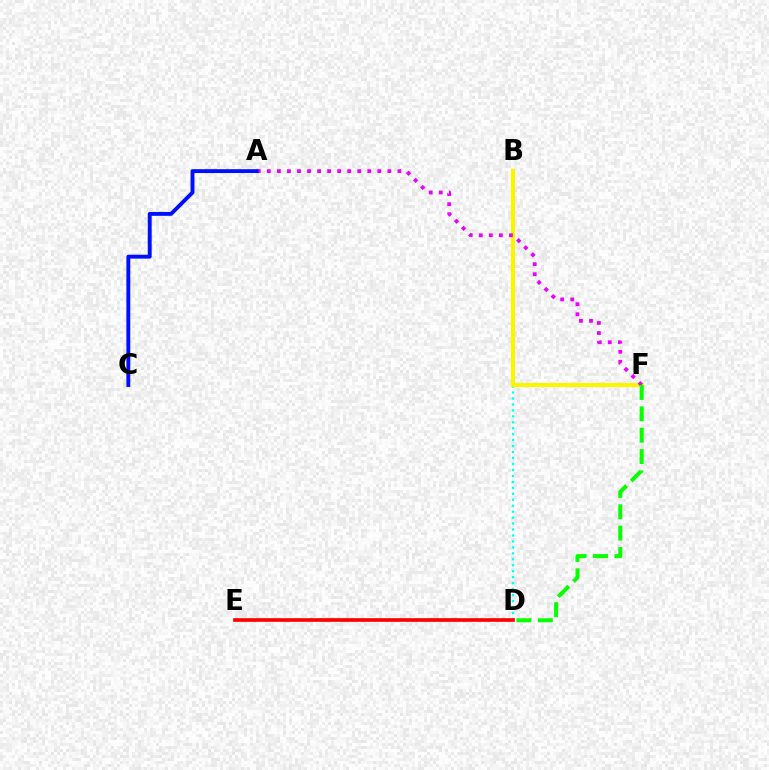{('B', 'D'): [{'color': '#00fff6', 'line_style': 'dotted', 'thickness': 1.62}], ('D', 'E'): [{'color': '#ff0000', 'line_style': 'solid', 'thickness': 2.64}], ('B', 'F'): [{'color': '#fcf500', 'line_style': 'solid', 'thickness': 2.95}], ('A', 'F'): [{'color': '#ee00ff', 'line_style': 'dotted', 'thickness': 2.73}], ('A', 'C'): [{'color': '#0010ff', 'line_style': 'solid', 'thickness': 2.81}], ('D', 'F'): [{'color': '#08ff00', 'line_style': 'dashed', 'thickness': 2.9}]}